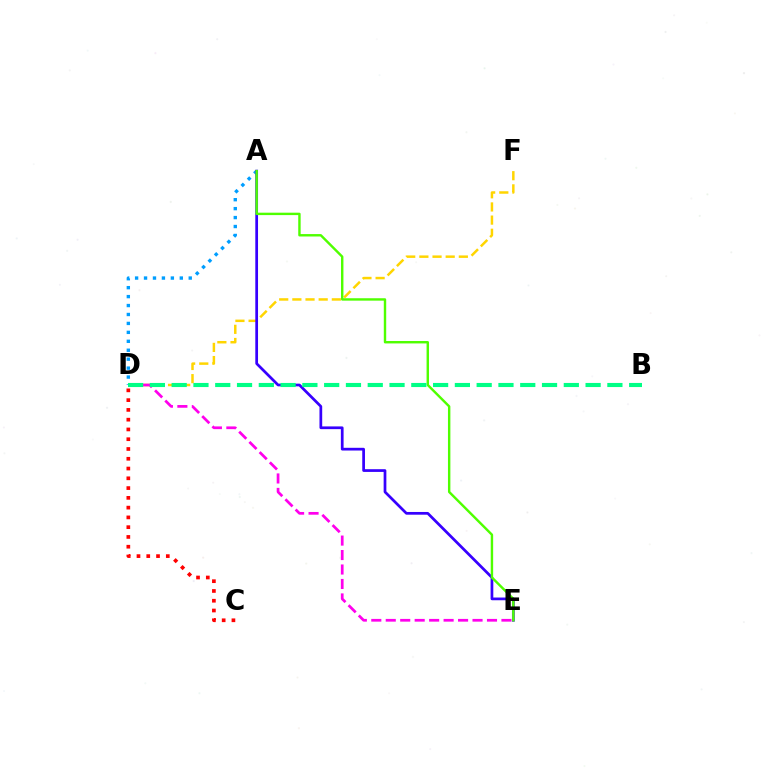{('A', 'D'): [{'color': '#009eff', 'line_style': 'dotted', 'thickness': 2.43}], ('D', 'F'): [{'color': '#ffd500', 'line_style': 'dashed', 'thickness': 1.79}], ('D', 'E'): [{'color': '#ff00ed', 'line_style': 'dashed', 'thickness': 1.96}], ('A', 'E'): [{'color': '#3700ff', 'line_style': 'solid', 'thickness': 1.96}, {'color': '#4fff00', 'line_style': 'solid', 'thickness': 1.74}], ('B', 'D'): [{'color': '#00ff86', 'line_style': 'dashed', 'thickness': 2.96}], ('C', 'D'): [{'color': '#ff0000', 'line_style': 'dotted', 'thickness': 2.66}]}